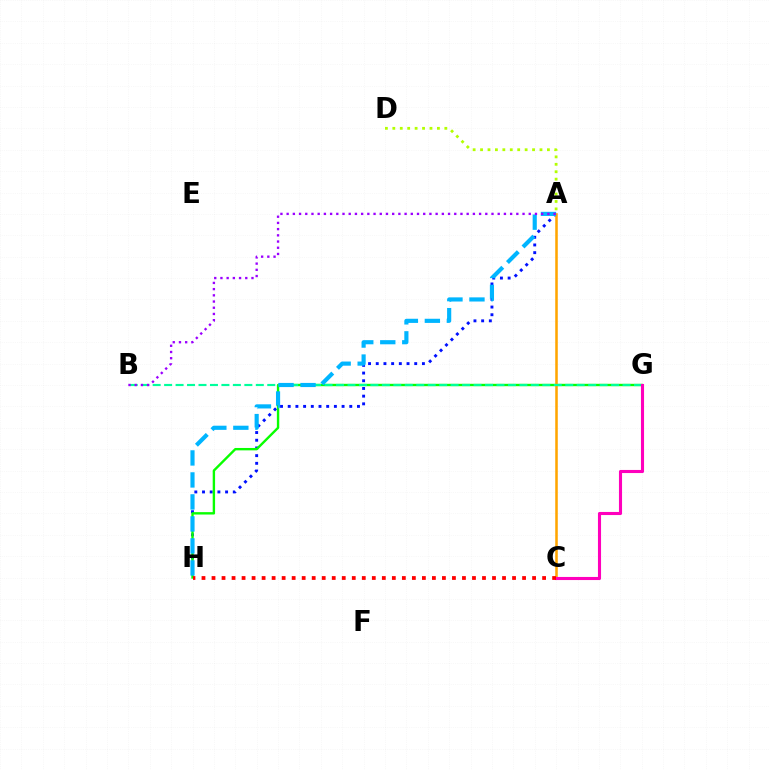{('A', 'H'): [{'color': '#0010ff', 'line_style': 'dotted', 'thickness': 2.09}, {'color': '#00b5ff', 'line_style': 'dashed', 'thickness': 2.99}], ('G', 'H'): [{'color': '#08ff00', 'line_style': 'solid', 'thickness': 1.72}], ('A', 'C'): [{'color': '#ffa500', 'line_style': 'solid', 'thickness': 1.83}], ('A', 'D'): [{'color': '#b3ff00', 'line_style': 'dotted', 'thickness': 2.02}], ('B', 'G'): [{'color': '#00ff9d', 'line_style': 'dashed', 'thickness': 1.56}], ('C', 'G'): [{'color': '#ff00bd', 'line_style': 'solid', 'thickness': 2.23}], ('C', 'H'): [{'color': '#ff0000', 'line_style': 'dotted', 'thickness': 2.72}], ('A', 'B'): [{'color': '#9b00ff', 'line_style': 'dotted', 'thickness': 1.69}]}